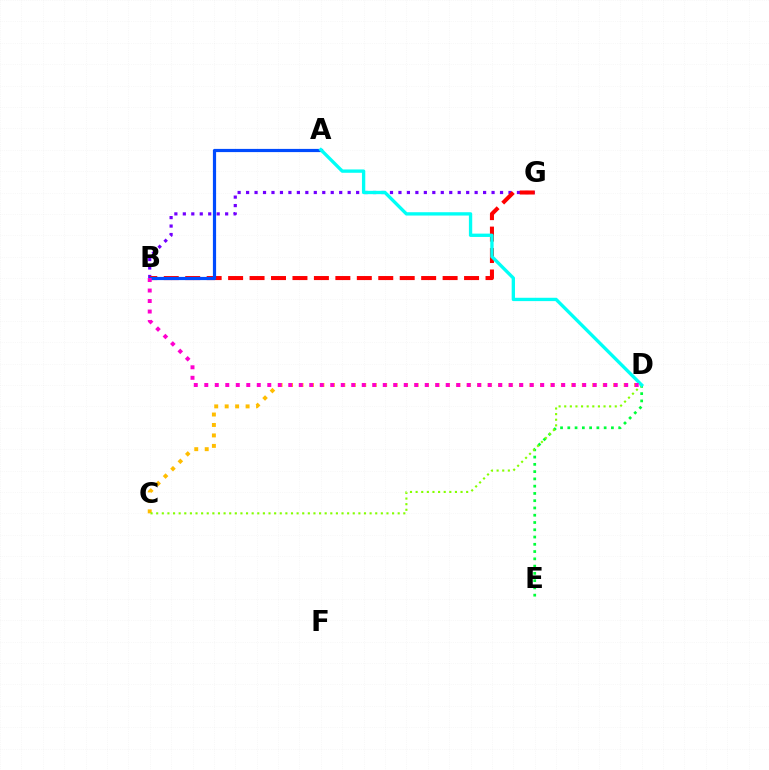{('C', 'D'): [{'color': '#ffbd00', 'line_style': 'dotted', 'thickness': 2.84}, {'color': '#84ff00', 'line_style': 'dotted', 'thickness': 1.53}], ('B', 'G'): [{'color': '#7200ff', 'line_style': 'dotted', 'thickness': 2.3}, {'color': '#ff0000', 'line_style': 'dashed', 'thickness': 2.91}], ('D', 'E'): [{'color': '#00ff39', 'line_style': 'dotted', 'thickness': 1.97}], ('A', 'B'): [{'color': '#004bff', 'line_style': 'solid', 'thickness': 2.3}], ('A', 'D'): [{'color': '#00fff6', 'line_style': 'solid', 'thickness': 2.4}], ('B', 'D'): [{'color': '#ff00cf', 'line_style': 'dotted', 'thickness': 2.85}]}